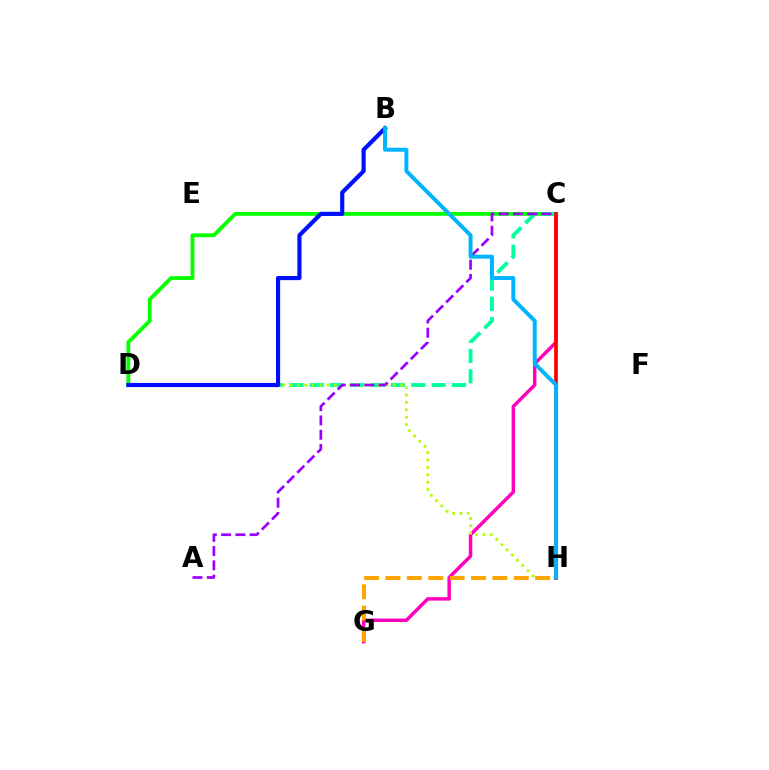{('C', 'G'): [{'color': '#ff00bd', 'line_style': 'solid', 'thickness': 2.49}], ('C', 'D'): [{'color': '#08ff00', 'line_style': 'solid', 'thickness': 2.77}, {'color': '#00ff9d', 'line_style': 'dashed', 'thickness': 2.76}], ('D', 'H'): [{'color': '#b3ff00', 'line_style': 'dotted', 'thickness': 2.01}], ('A', 'C'): [{'color': '#9b00ff', 'line_style': 'dashed', 'thickness': 1.94}], ('B', 'D'): [{'color': '#0010ff', 'line_style': 'solid', 'thickness': 2.99}], ('G', 'H'): [{'color': '#ffa500', 'line_style': 'dashed', 'thickness': 2.9}], ('C', 'H'): [{'color': '#ff0000', 'line_style': 'solid', 'thickness': 2.67}], ('B', 'H'): [{'color': '#00b5ff', 'line_style': 'solid', 'thickness': 2.86}]}